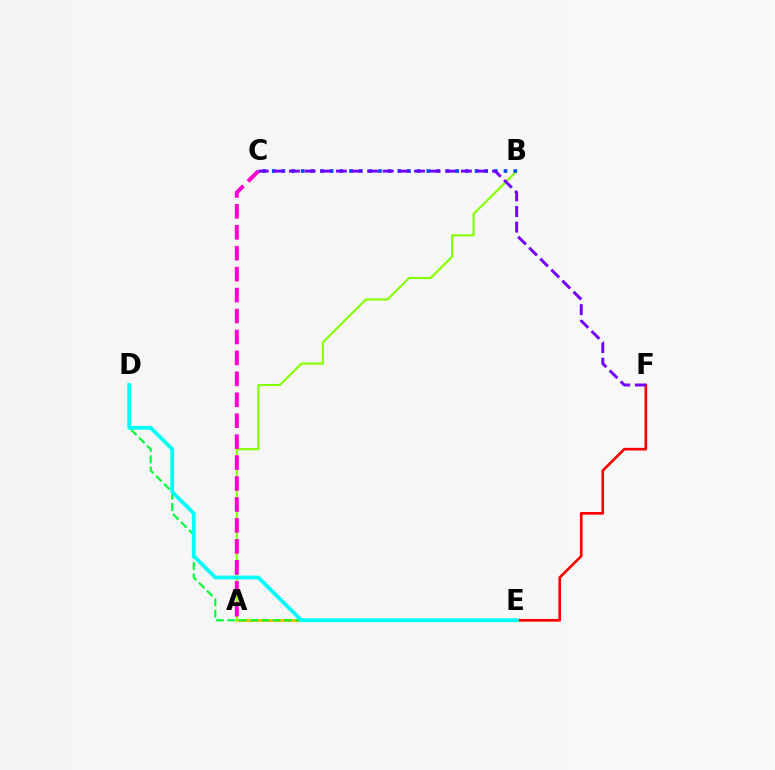{('E', 'F'): [{'color': '#ff0000', 'line_style': 'solid', 'thickness': 1.9}], ('A', 'E'): [{'color': '#ffbd00', 'line_style': 'solid', 'thickness': 2.15}], ('D', 'E'): [{'color': '#00ff39', 'line_style': 'dashed', 'thickness': 1.54}, {'color': '#00fff6', 'line_style': 'solid', 'thickness': 2.7}], ('A', 'B'): [{'color': '#84ff00', 'line_style': 'solid', 'thickness': 1.54}], ('A', 'C'): [{'color': '#ff00cf', 'line_style': 'dashed', 'thickness': 2.84}], ('B', 'C'): [{'color': '#004bff', 'line_style': 'dotted', 'thickness': 2.62}], ('C', 'F'): [{'color': '#7200ff', 'line_style': 'dashed', 'thickness': 2.12}]}